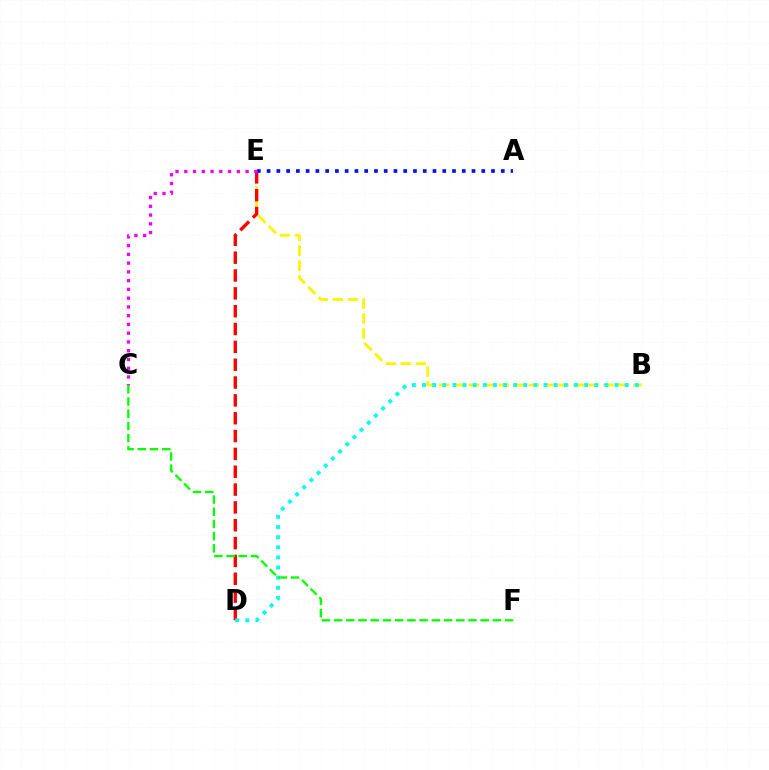{('B', 'E'): [{'color': '#fcf500', 'line_style': 'dashed', 'thickness': 2.03}], ('D', 'E'): [{'color': '#ff0000', 'line_style': 'dashed', 'thickness': 2.42}], ('B', 'D'): [{'color': '#00fff6', 'line_style': 'dotted', 'thickness': 2.75}], ('A', 'E'): [{'color': '#0010ff', 'line_style': 'dotted', 'thickness': 2.65}], ('C', 'E'): [{'color': '#ee00ff', 'line_style': 'dotted', 'thickness': 2.38}], ('C', 'F'): [{'color': '#08ff00', 'line_style': 'dashed', 'thickness': 1.66}]}